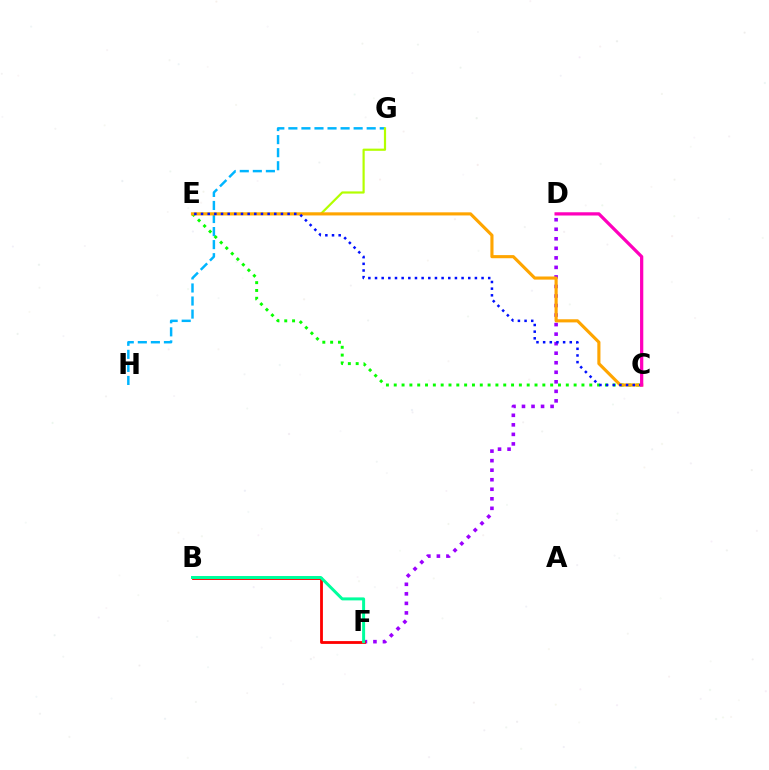{('G', 'H'): [{'color': '#00b5ff', 'line_style': 'dashed', 'thickness': 1.77}], ('D', 'F'): [{'color': '#9b00ff', 'line_style': 'dotted', 'thickness': 2.59}], ('C', 'E'): [{'color': '#08ff00', 'line_style': 'dotted', 'thickness': 2.12}, {'color': '#ffa500', 'line_style': 'solid', 'thickness': 2.25}, {'color': '#0010ff', 'line_style': 'dotted', 'thickness': 1.81}], ('E', 'G'): [{'color': '#b3ff00', 'line_style': 'solid', 'thickness': 1.58}], ('B', 'F'): [{'color': '#ff0000', 'line_style': 'solid', 'thickness': 2.02}, {'color': '#00ff9d', 'line_style': 'solid', 'thickness': 2.15}], ('C', 'D'): [{'color': '#ff00bd', 'line_style': 'solid', 'thickness': 2.34}]}